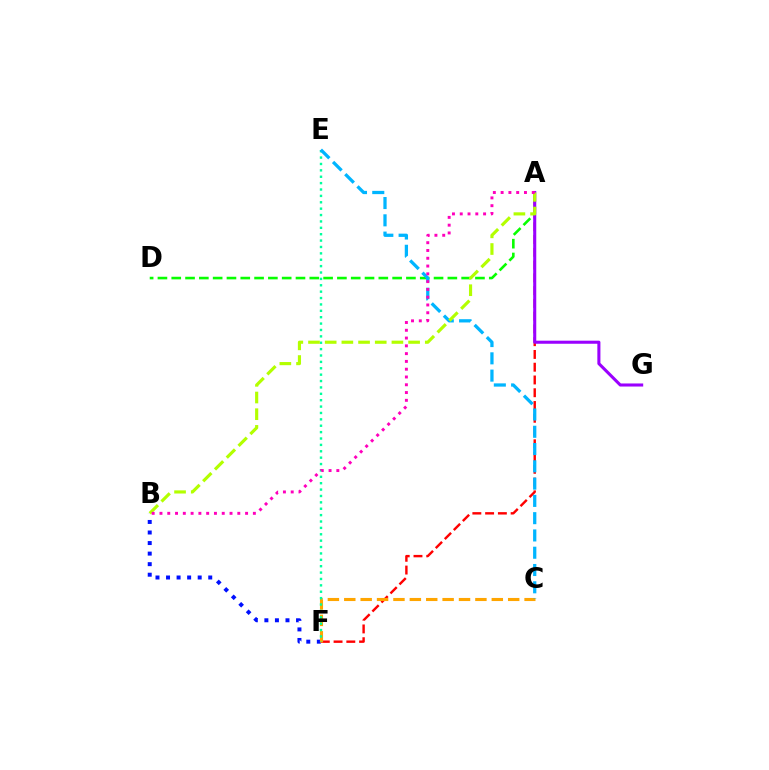{('B', 'F'): [{'color': '#0010ff', 'line_style': 'dotted', 'thickness': 2.87}], ('A', 'F'): [{'color': '#ff0000', 'line_style': 'dashed', 'thickness': 1.73}], ('C', 'F'): [{'color': '#ffa500', 'line_style': 'dashed', 'thickness': 2.23}], ('A', 'D'): [{'color': '#08ff00', 'line_style': 'dashed', 'thickness': 1.88}], ('E', 'F'): [{'color': '#00ff9d', 'line_style': 'dotted', 'thickness': 1.73}], ('A', 'G'): [{'color': '#9b00ff', 'line_style': 'solid', 'thickness': 2.21}], ('C', 'E'): [{'color': '#00b5ff', 'line_style': 'dashed', 'thickness': 2.35}], ('A', 'B'): [{'color': '#b3ff00', 'line_style': 'dashed', 'thickness': 2.27}, {'color': '#ff00bd', 'line_style': 'dotted', 'thickness': 2.11}]}